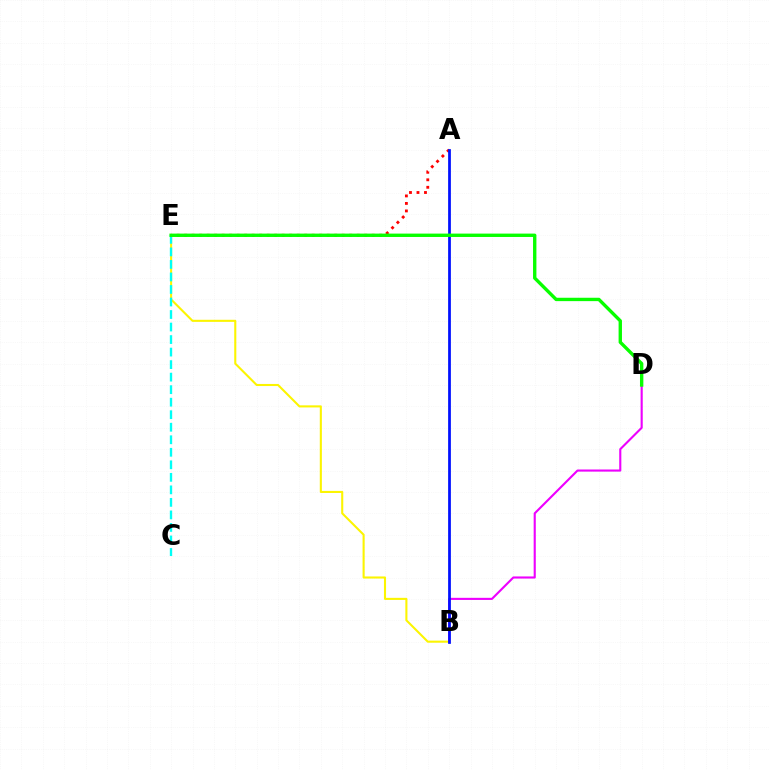{('B', 'E'): [{'color': '#fcf500', 'line_style': 'solid', 'thickness': 1.5}], ('C', 'E'): [{'color': '#00fff6', 'line_style': 'dashed', 'thickness': 1.7}], ('A', 'E'): [{'color': '#ff0000', 'line_style': 'dotted', 'thickness': 2.04}], ('B', 'D'): [{'color': '#ee00ff', 'line_style': 'solid', 'thickness': 1.53}], ('A', 'B'): [{'color': '#0010ff', 'line_style': 'solid', 'thickness': 1.98}], ('D', 'E'): [{'color': '#08ff00', 'line_style': 'solid', 'thickness': 2.43}]}